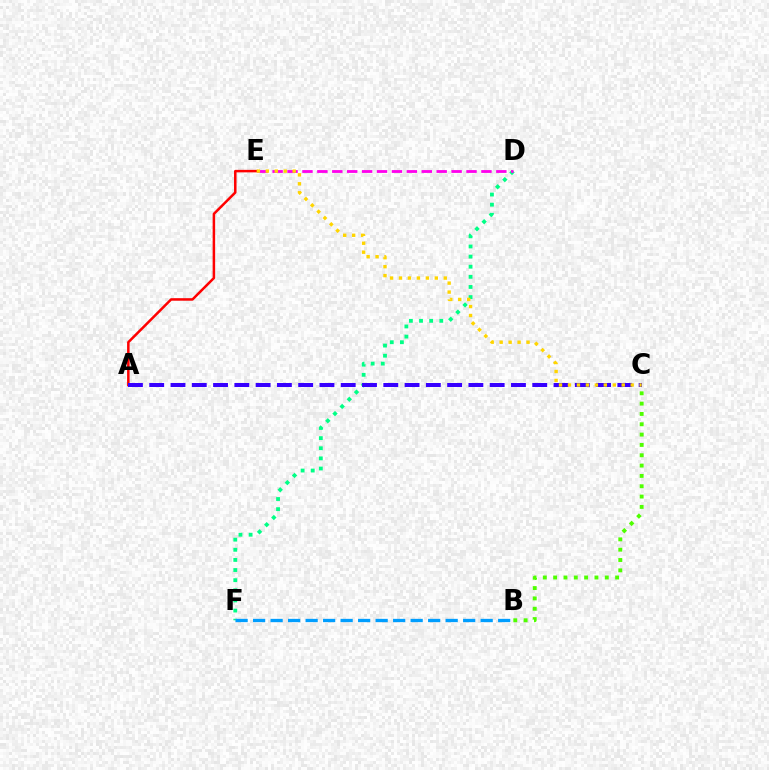{('D', 'F'): [{'color': '#00ff86', 'line_style': 'dotted', 'thickness': 2.75}], ('D', 'E'): [{'color': '#ff00ed', 'line_style': 'dashed', 'thickness': 2.03}], ('A', 'E'): [{'color': '#ff0000', 'line_style': 'solid', 'thickness': 1.8}], ('B', 'F'): [{'color': '#009eff', 'line_style': 'dashed', 'thickness': 2.38}], ('B', 'C'): [{'color': '#4fff00', 'line_style': 'dotted', 'thickness': 2.81}], ('A', 'C'): [{'color': '#3700ff', 'line_style': 'dashed', 'thickness': 2.89}], ('C', 'E'): [{'color': '#ffd500', 'line_style': 'dotted', 'thickness': 2.43}]}